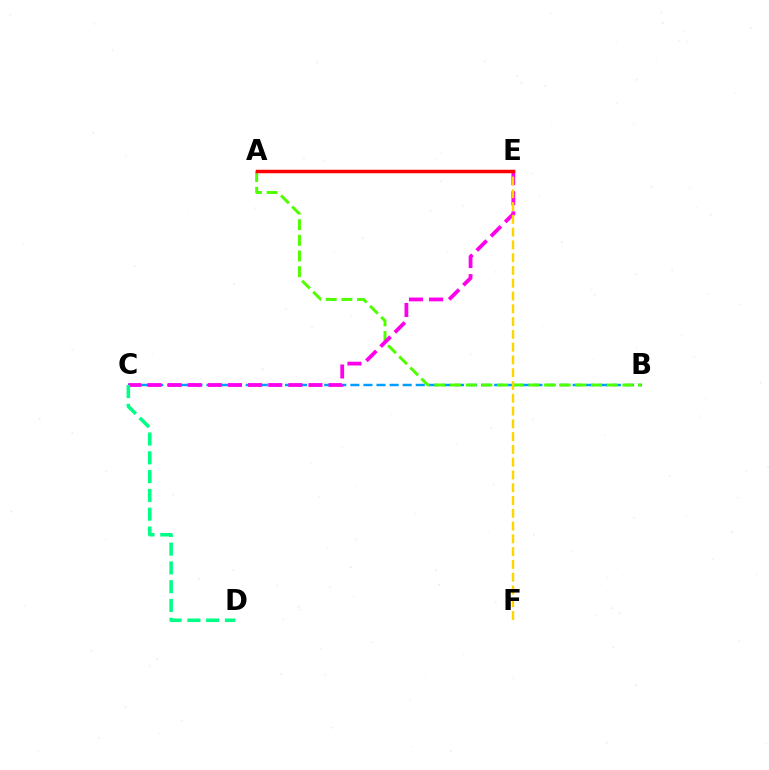{('B', 'C'): [{'color': '#009eff', 'line_style': 'dashed', 'thickness': 1.78}], ('A', 'E'): [{'color': '#3700ff', 'line_style': 'dotted', 'thickness': 1.83}, {'color': '#ff0000', 'line_style': 'solid', 'thickness': 2.51}], ('A', 'B'): [{'color': '#4fff00', 'line_style': 'dashed', 'thickness': 2.13}], ('C', 'E'): [{'color': '#ff00ed', 'line_style': 'dashed', 'thickness': 2.73}], ('E', 'F'): [{'color': '#ffd500', 'line_style': 'dashed', 'thickness': 1.74}], ('C', 'D'): [{'color': '#00ff86', 'line_style': 'dashed', 'thickness': 2.55}]}